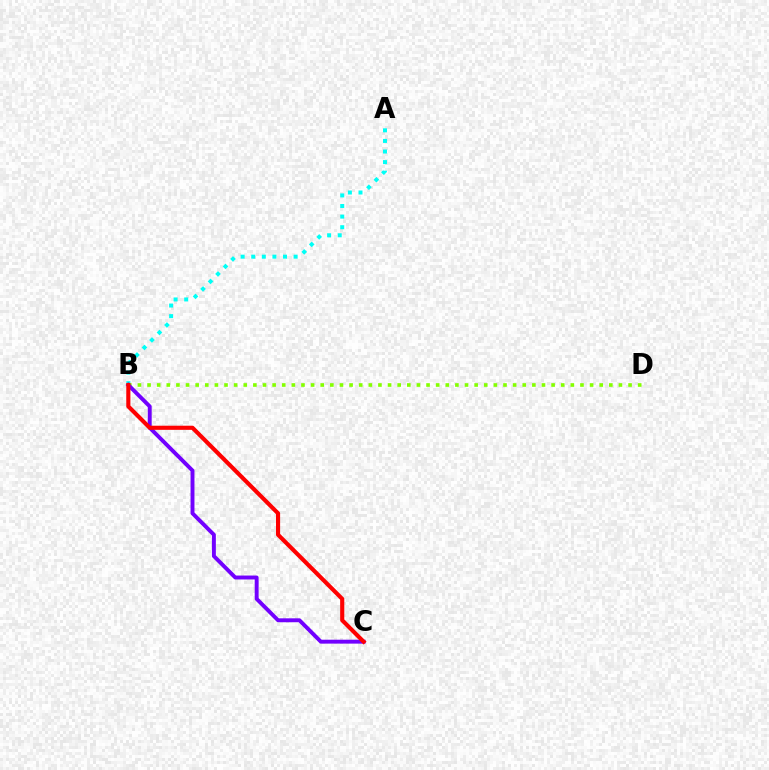{('A', 'B'): [{'color': '#00fff6', 'line_style': 'dotted', 'thickness': 2.88}], ('B', 'D'): [{'color': '#84ff00', 'line_style': 'dotted', 'thickness': 2.61}], ('B', 'C'): [{'color': '#7200ff', 'line_style': 'solid', 'thickness': 2.82}, {'color': '#ff0000', 'line_style': 'solid', 'thickness': 2.97}]}